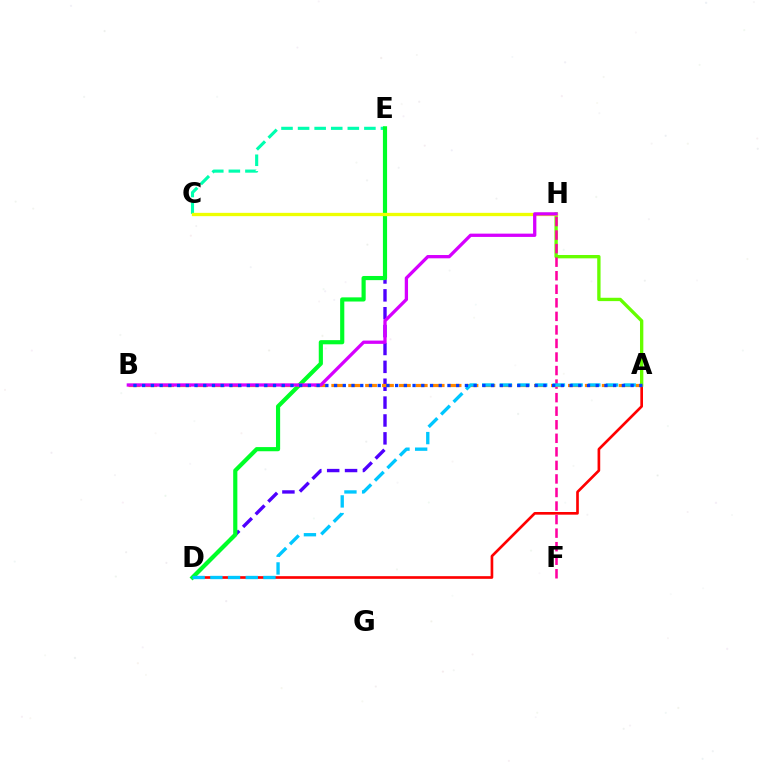{('A', 'D'): [{'color': '#ff0000', 'line_style': 'solid', 'thickness': 1.92}, {'color': '#00c7ff', 'line_style': 'dashed', 'thickness': 2.4}], ('A', 'H'): [{'color': '#66ff00', 'line_style': 'solid', 'thickness': 2.4}], ('D', 'E'): [{'color': '#4f00ff', 'line_style': 'dashed', 'thickness': 2.43}, {'color': '#00ff27', 'line_style': 'solid', 'thickness': 3.0}], ('F', 'H'): [{'color': '#ff00a0', 'line_style': 'dashed', 'thickness': 1.84}], ('C', 'E'): [{'color': '#00ffaf', 'line_style': 'dashed', 'thickness': 2.25}], ('C', 'H'): [{'color': '#eeff00', 'line_style': 'solid', 'thickness': 2.38}], ('A', 'B'): [{'color': '#ff8800', 'line_style': 'dashed', 'thickness': 2.3}, {'color': '#003fff', 'line_style': 'dotted', 'thickness': 2.37}], ('B', 'H'): [{'color': '#d600ff', 'line_style': 'solid', 'thickness': 2.37}]}